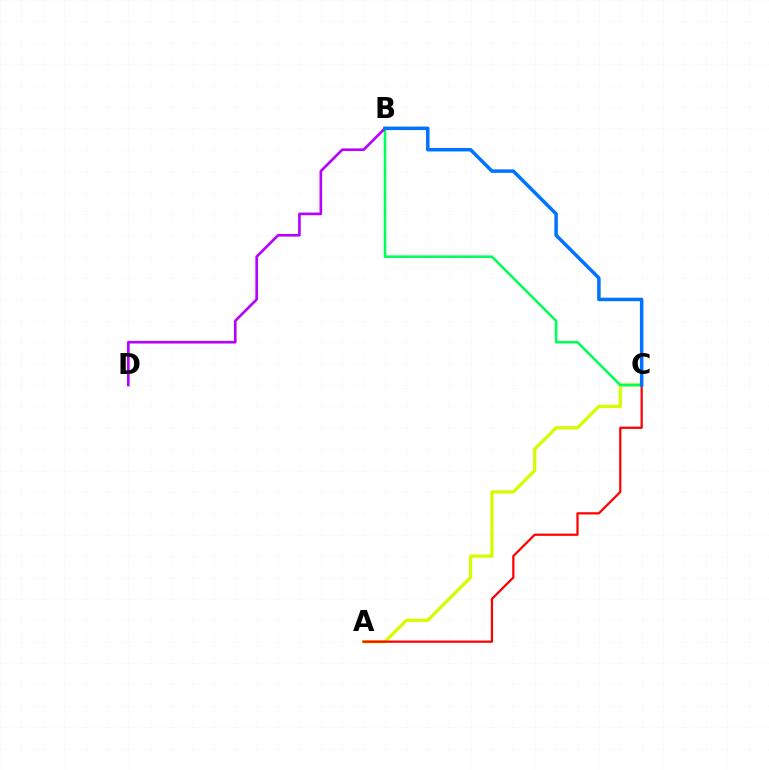{('A', 'C'): [{'color': '#d1ff00', 'line_style': 'solid', 'thickness': 2.34}, {'color': '#ff0000', 'line_style': 'solid', 'thickness': 1.61}], ('B', 'C'): [{'color': '#00ff5c', 'line_style': 'solid', 'thickness': 1.86}, {'color': '#0074ff', 'line_style': 'solid', 'thickness': 2.52}], ('B', 'D'): [{'color': '#b900ff', 'line_style': 'solid', 'thickness': 1.9}]}